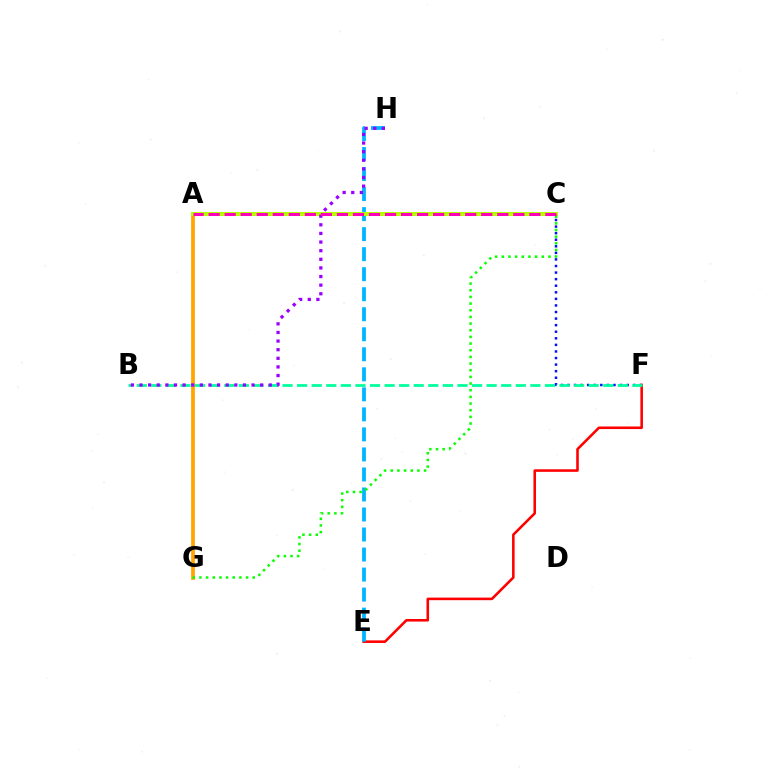{('C', 'F'): [{'color': '#0010ff', 'line_style': 'dotted', 'thickness': 1.79}], ('E', 'F'): [{'color': '#ff0000', 'line_style': 'solid', 'thickness': 1.85}], ('B', 'F'): [{'color': '#00ff9d', 'line_style': 'dashed', 'thickness': 1.98}], ('E', 'H'): [{'color': '#00b5ff', 'line_style': 'dashed', 'thickness': 2.72}], ('A', 'G'): [{'color': '#ffa500', 'line_style': 'solid', 'thickness': 2.69}], ('A', 'C'): [{'color': '#b3ff00', 'line_style': 'solid', 'thickness': 2.91}, {'color': '#ff00bd', 'line_style': 'dashed', 'thickness': 2.18}], ('C', 'G'): [{'color': '#08ff00', 'line_style': 'dotted', 'thickness': 1.81}], ('B', 'H'): [{'color': '#9b00ff', 'line_style': 'dotted', 'thickness': 2.34}]}